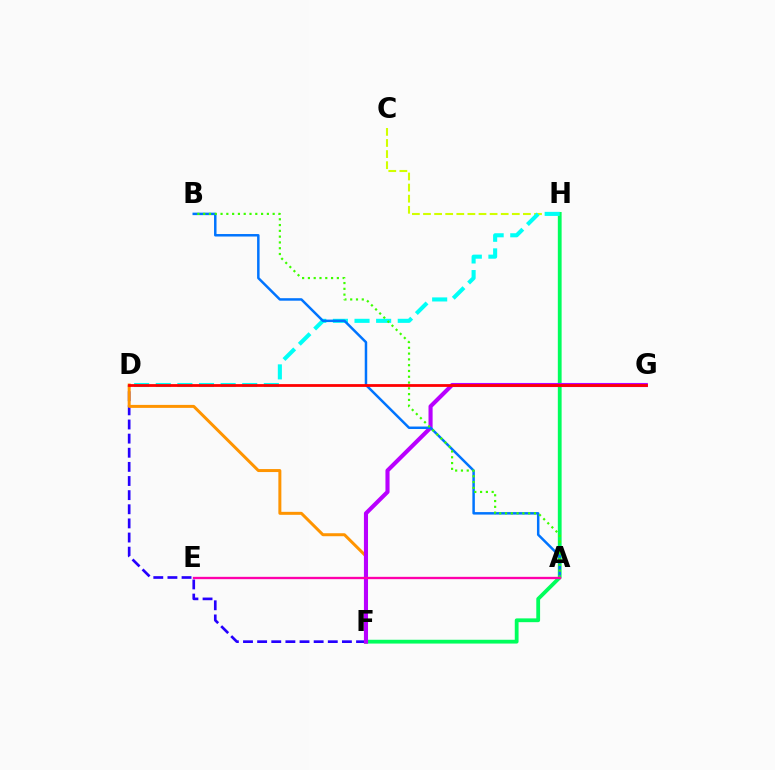{('C', 'H'): [{'color': '#d1ff00', 'line_style': 'dashed', 'thickness': 1.51}], ('D', 'F'): [{'color': '#2500ff', 'line_style': 'dashed', 'thickness': 1.92}, {'color': '#ff9400', 'line_style': 'solid', 'thickness': 2.15}], ('F', 'H'): [{'color': '#00ff5c', 'line_style': 'solid', 'thickness': 2.73}], ('D', 'H'): [{'color': '#00fff6', 'line_style': 'dashed', 'thickness': 2.94}], ('F', 'G'): [{'color': '#b900ff', 'line_style': 'solid', 'thickness': 2.95}], ('A', 'B'): [{'color': '#0074ff', 'line_style': 'solid', 'thickness': 1.79}, {'color': '#3dff00', 'line_style': 'dotted', 'thickness': 1.57}], ('D', 'G'): [{'color': '#ff0000', 'line_style': 'solid', 'thickness': 2.01}], ('A', 'E'): [{'color': '#ff00ac', 'line_style': 'solid', 'thickness': 1.67}]}